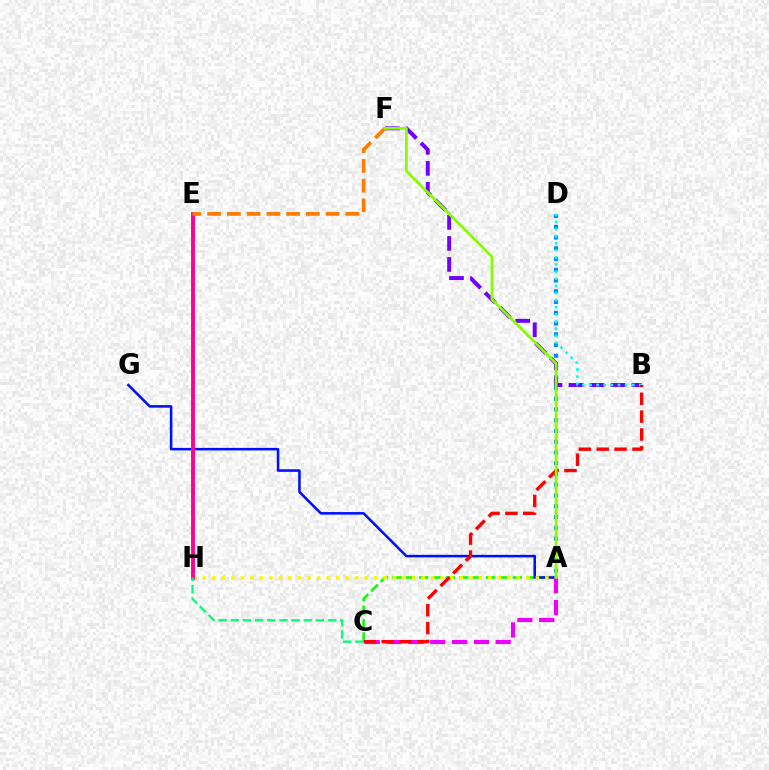{('A', 'C'): [{'color': '#08ff00', 'line_style': 'dashed', 'thickness': 1.82}, {'color': '#ee00ff', 'line_style': 'dashed', 'thickness': 2.97}], ('A', 'D'): [{'color': '#008cff', 'line_style': 'dotted', 'thickness': 2.92}], ('A', 'G'): [{'color': '#0010ff', 'line_style': 'solid', 'thickness': 1.83}], ('B', 'F'): [{'color': '#7200ff', 'line_style': 'dashed', 'thickness': 2.85}], ('B', 'D'): [{'color': '#00fff6', 'line_style': 'dotted', 'thickness': 1.93}], ('A', 'H'): [{'color': '#fcf500', 'line_style': 'dotted', 'thickness': 2.59}], ('E', 'H'): [{'color': '#ff0094', 'line_style': 'solid', 'thickness': 2.8}], ('B', 'C'): [{'color': '#ff0000', 'line_style': 'dashed', 'thickness': 2.43}], ('C', 'H'): [{'color': '#00ff74', 'line_style': 'dashed', 'thickness': 1.65}], ('E', 'F'): [{'color': '#ff7c00', 'line_style': 'dashed', 'thickness': 2.68}], ('A', 'F'): [{'color': '#84ff00', 'line_style': 'solid', 'thickness': 1.99}]}